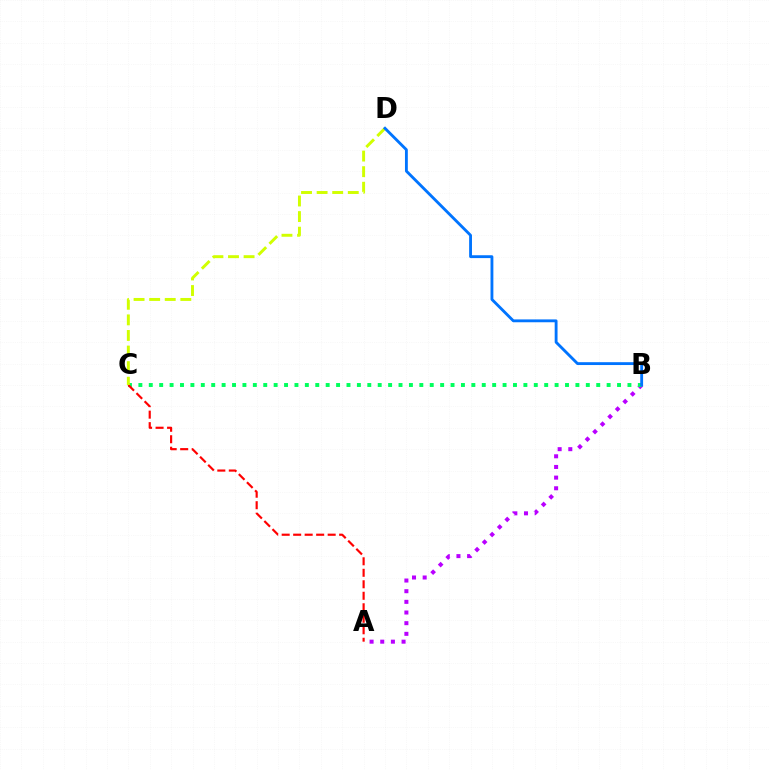{('A', 'B'): [{'color': '#b900ff', 'line_style': 'dotted', 'thickness': 2.9}], ('B', 'C'): [{'color': '#00ff5c', 'line_style': 'dotted', 'thickness': 2.83}], ('A', 'C'): [{'color': '#ff0000', 'line_style': 'dashed', 'thickness': 1.56}], ('C', 'D'): [{'color': '#d1ff00', 'line_style': 'dashed', 'thickness': 2.12}], ('B', 'D'): [{'color': '#0074ff', 'line_style': 'solid', 'thickness': 2.05}]}